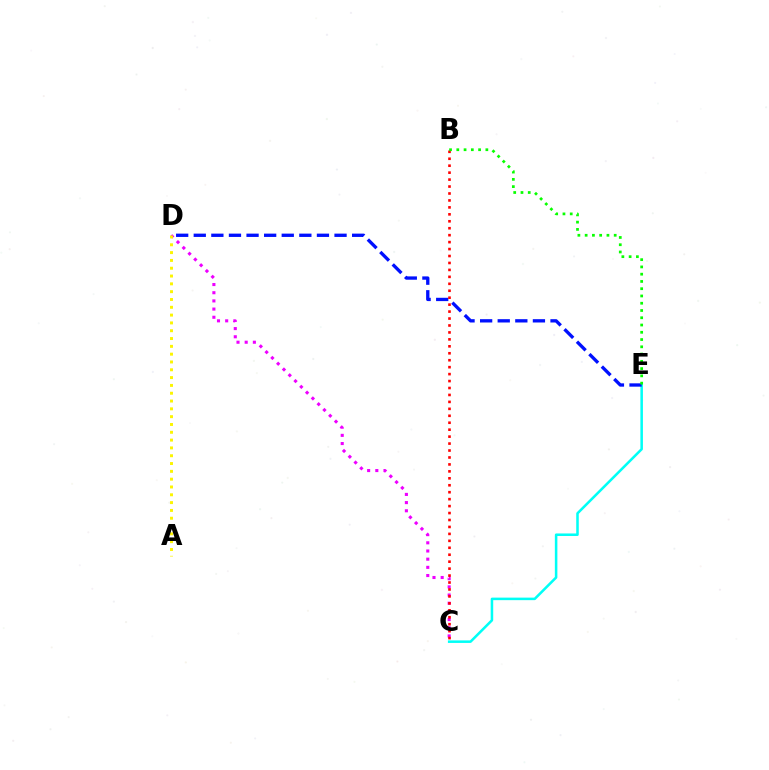{('C', 'D'): [{'color': '#ee00ff', 'line_style': 'dotted', 'thickness': 2.22}], ('C', 'E'): [{'color': '#00fff6', 'line_style': 'solid', 'thickness': 1.83}], ('A', 'D'): [{'color': '#fcf500', 'line_style': 'dotted', 'thickness': 2.12}], ('D', 'E'): [{'color': '#0010ff', 'line_style': 'dashed', 'thickness': 2.39}], ('B', 'C'): [{'color': '#ff0000', 'line_style': 'dotted', 'thickness': 1.89}], ('B', 'E'): [{'color': '#08ff00', 'line_style': 'dotted', 'thickness': 1.97}]}